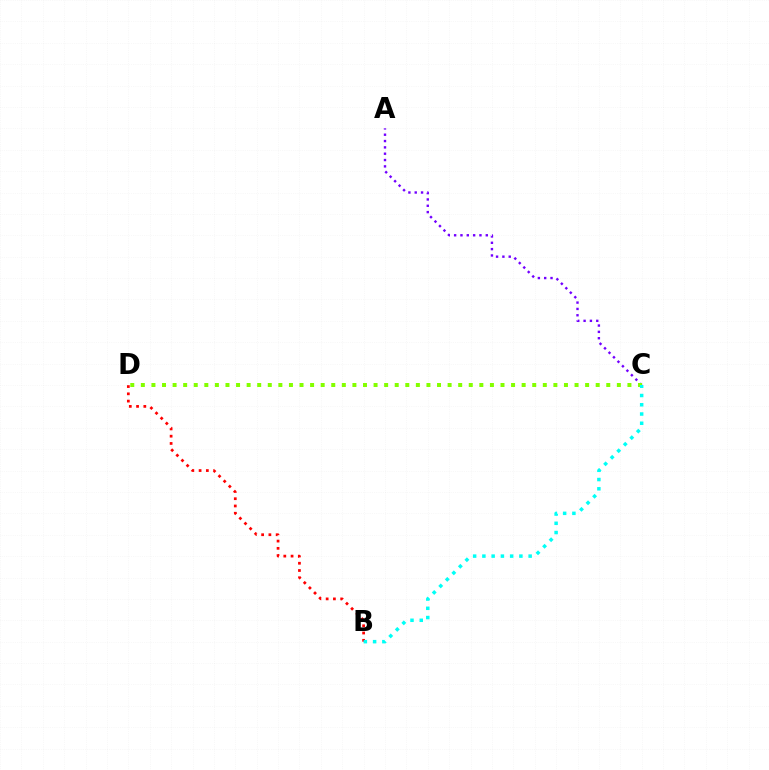{('B', 'D'): [{'color': '#ff0000', 'line_style': 'dotted', 'thickness': 1.97}], ('A', 'C'): [{'color': '#7200ff', 'line_style': 'dotted', 'thickness': 1.72}], ('C', 'D'): [{'color': '#84ff00', 'line_style': 'dotted', 'thickness': 2.87}], ('B', 'C'): [{'color': '#00fff6', 'line_style': 'dotted', 'thickness': 2.51}]}